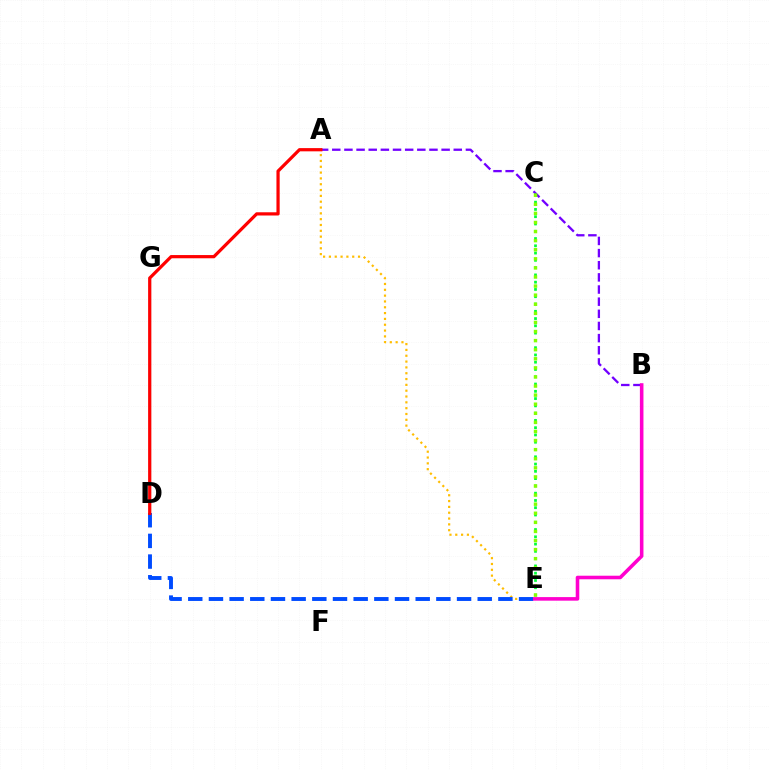{('A', 'B'): [{'color': '#7200ff', 'line_style': 'dashed', 'thickness': 1.65}], ('D', 'G'): [{'color': '#00fff6', 'line_style': 'solid', 'thickness': 1.53}], ('A', 'E'): [{'color': '#ffbd00', 'line_style': 'dotted', 'thickness': 1.58}], ('D', 'E'): [{'color': '#004bff', 'line_style': 'dashed', 'thickness': 2.81}], ('C', 'E'): [{'color': '#00ff39', 'line_style': 'dotted', 'thickness': 1.98}, {'color': '#84ff00', 'line_style': 'dotted', 'thickness': 2.47}], ('A', 'D'): [{'color': '#ff0000', 'line_style': 'solid', 'thickness': 2.32}], ('B', 'E'): [{'color': '#ff00cf', 'line_style': 'solid', 'thickness': 2.57}]}